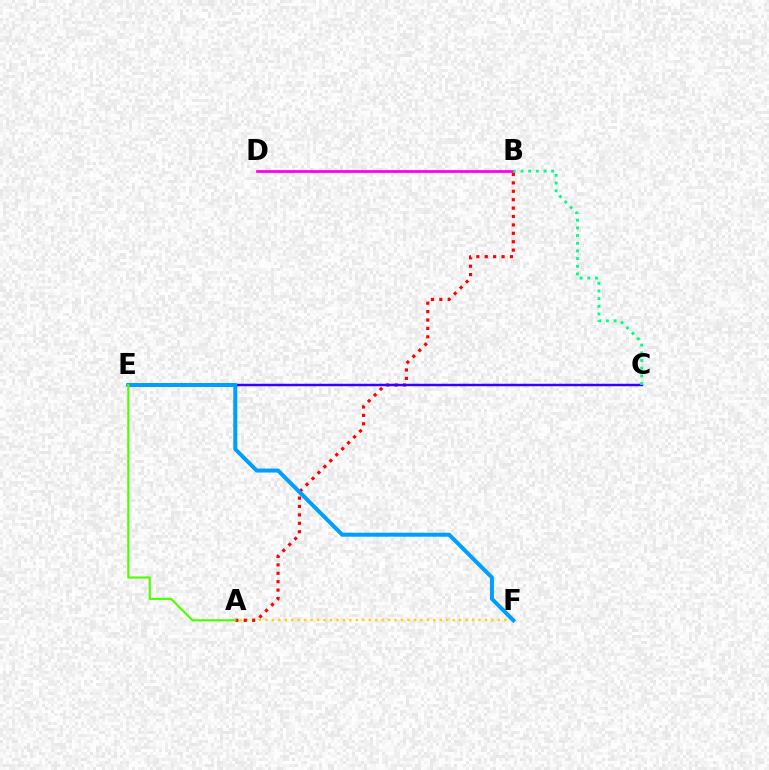{('B', 'D'): [{'color': '#ff00ed', 'line_style': 'solid', 'thickness': 2.0}], ('A', 'F'): [{'color': '#ffd500', 'line_style': 'dotted', 'thickness': 1.75}], ('A', 'B'): [{'color': '#ff0000', 'line_style': 'dotted', 'thickness': 2.28}], ('C', 'E'): [{'color': '#3700ff', 'line_style': 'solid', 'thickness': 1.78}], ('E', 'F'): [{'color': '#009eff', 'line_style': 'solid', 'thickness': 2.86}], ('A', 'E'): [{'color': '#4fff00', 'line_style': 'solid', 'thickness': 1.56}], ('B', 'C'): [{'color': '#00ff86', 'line_style': 'dotted', 'thickness': 2.09}]}